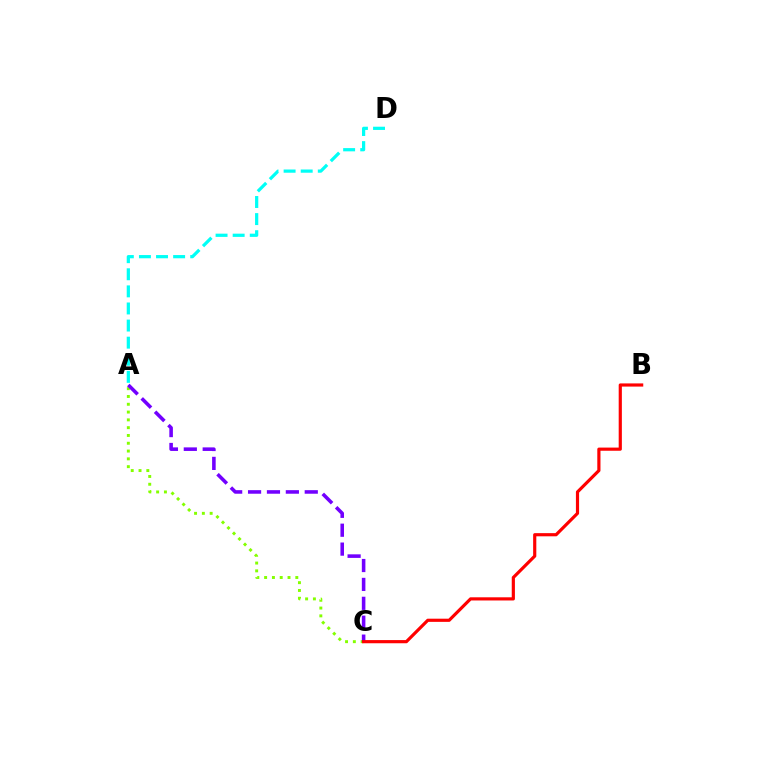{('A', 'C'): [{'color': '#84ff00', 'line_style': 'dotted', 'thickness': 2.12}, {'color': '#7200ff', 'line_style': 'dashed', 'thickness': 2.57}], ('B', 'C'): [{'color': '#ff0000', 'line_style': 'solid', 'thickness': 2.28}], ('A', 'D'): [{'color': '#00fff6', 'line_style': 'dashed', 'thickness': 2.32}]}